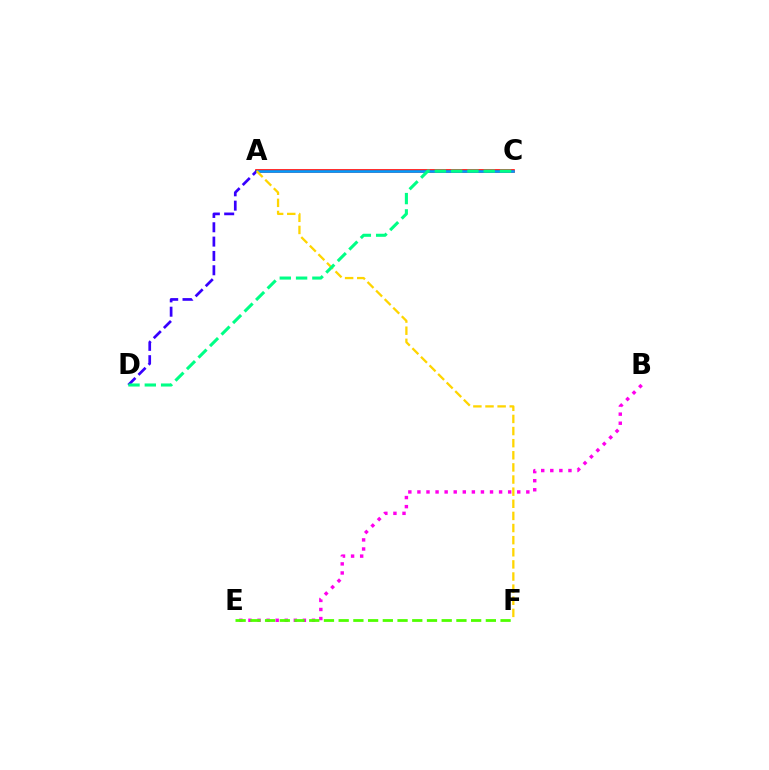{('A', 'C'): [{'color': '#ff0000', 'line_style': 'solid', 'thickness': 2.61}, {'color': '#009eff', 'line_style': 'solid', 'thickness': 1.87}], ('A', 'D'): [{'color': '#3700ff', 'line_style': 'dashed', 'thickness': 1.95}], ('B', 'E'): [{'color': '#ff00ed', 'line_style': 'dotted', 'thickness': 2.47}], ('A', 'F'): [{'color': '#ffd500', 'line_style': 'dashed', 'thickness': 1.65}], ('C', 'D'): [{'color': '#00ff86', 'line_style': 'dashed', 'thickness': 2.21}], ('E', 'F'): [{'color': '#4fff00', 'line_style': 'dashed', 'thickness': 2.0}]}